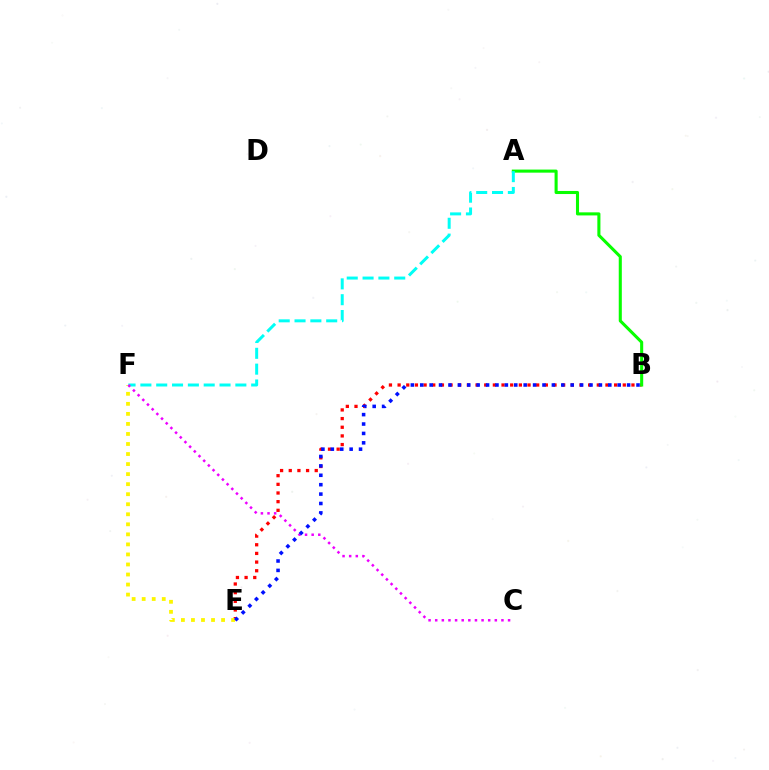{('B', 'E'): [{'color': '#ff0000', 'line_style': 'dotted', 'thickness': 2.35}, {'color': '#0010ff', 'line_style': 'dotted', 'thickness': 2.55}], ('A', 'B'): [{'color': '#08ff00', 'line_style': 'solid', 'thickness': 2.21}], ('E', 'F'): [{'color': '#fcf500', 'line_style': 'dotted', 'thickness': 2.73}], ('A', 'F'): [{'color': '#00fff6', 'line_style': 'dashed', 'thickness': 2.15}], ('C', 'F'): [{'color': '#ee00ff', 'line_style': 'dotted', 'thickness': 1.8}]}